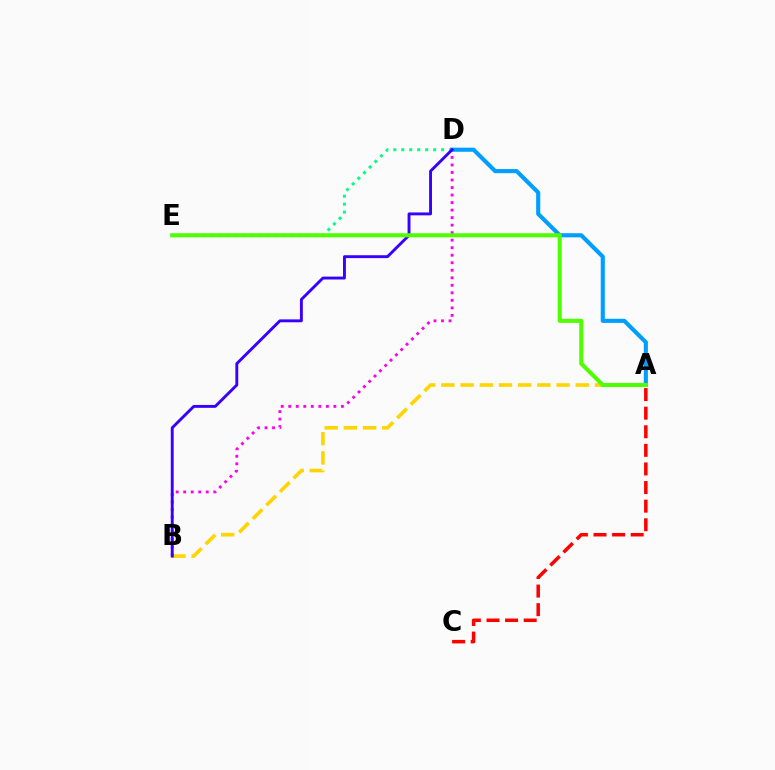{('A', 'B'): [{'color': '#ffd500', 'line_style': 'dashed', 'thickness': 2.61}], ('B', 'D'): [{'color': '#ff00ed', 'line_style': 'dotted', 'thickness': 2.04}, {'color': '#3700ff', 'line_style': 'solid', 'thickness': 2.08}], ('D', 'E'): [{'color': '#00ff86', 'line_style': 'dotted', 'thickness': 2.16}], ('A', 'D'): [{'color': '#009eff', 'line_style': 'solid', 'thickness': 2.96}], ('A', 'E'): [{'color': '#4fff00', 'line_style': 'solid', 'thickness': 2.93}], ('A', 'C'): [{'color': '#ff0000', 'line_style': 'dashed', 'thickness': 2.53}]}